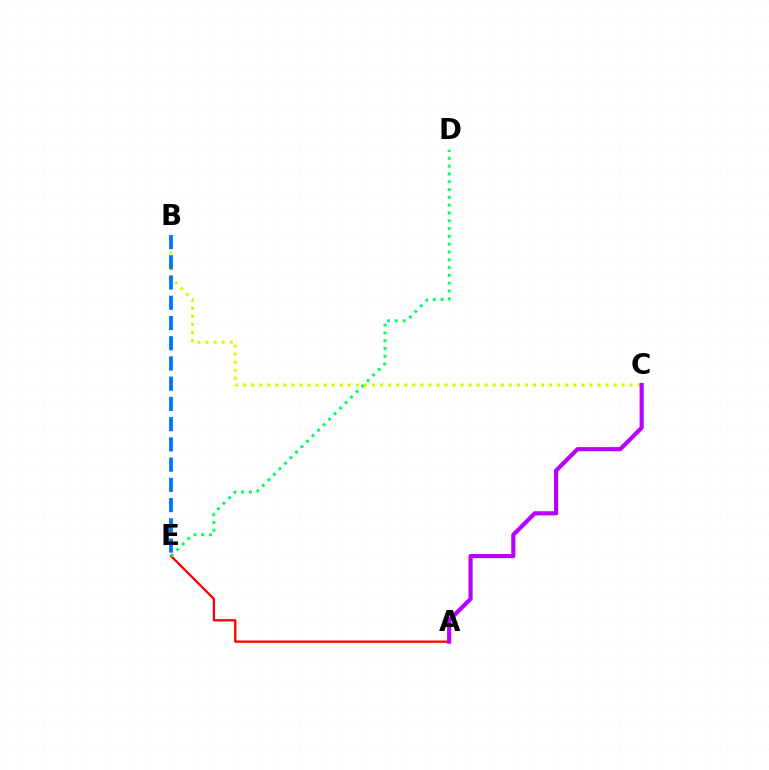{('B', 'C'): [{'color': '#d1ff00', 'line_style': 'dotted', 'thickness': 2.19}], ('A', 'E'): [{'color': '#ff0000', 'line_style': 'solid', 'thickness': 1.66}], ('D', 'E'): [{'color': '#00ff5c', 'line_style': 'dotted', 'thickness': 2.12}], ('A', 'C'): [{'color': '#b900ff', 'line_style': 'solid', 'thickness': 2.99}], ('B', 'E'): [{'color': '#0074ff', 'line_style': 'dashed', 'thickness': 2.75}]}